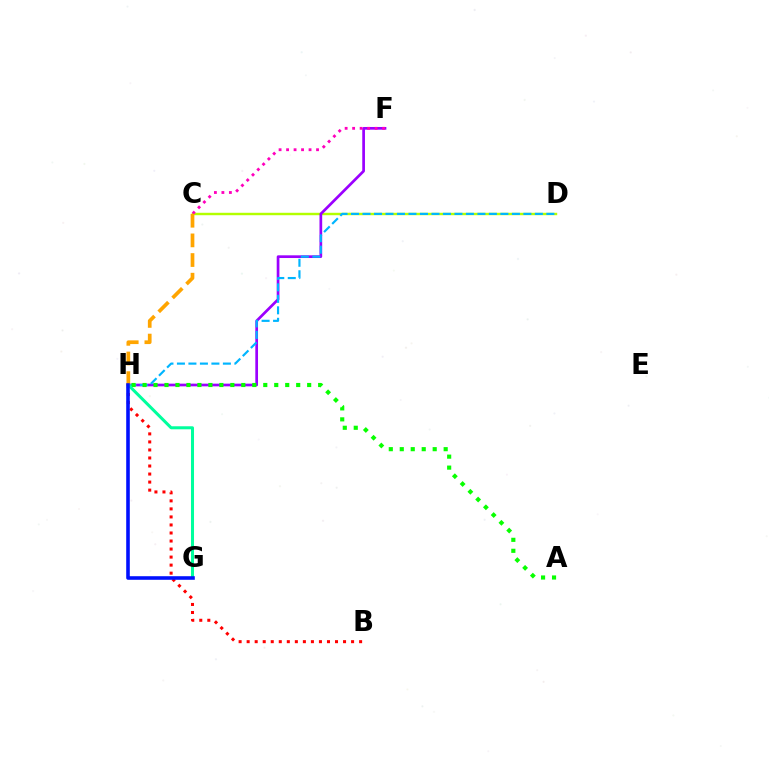{('C', 'D'): [{'color': '#b3ff00', 'line_style': 'solid', 'thickness': 1.75}], ('F', 'H'): [{'color': '#9b00ff', 'line_style': 'solid', 'thickness': 1.95}], ('D', 'H'): [{'color': '#00b5ff', 'line_style': 'dashed', 'thickness': 1.56}], ('A', 'H'): [{'color': '#08ff00', 'line_style': 'dotted', 'thickness': 2.98}], ('C', 'F'): [{'color': '#ff00bd', 'line_style': 'dotted', 'thickness': 2.04}], ('B', 'H'): [{'color': '#ff0000', 'line_style': 'dotted', 'thickness': 2.18}], ('G', 'H'): [{'color': '#00ff9d', 'line_style': 'solid', 'thickness': 2.18}, {'color': '#0010ff', 'line_style': 'solid', 'thickness': 2.58}], ('C', 'H'): [{'color': '#ffa500', 'line_style': 'dashed', 'thickness': 2.67}]}